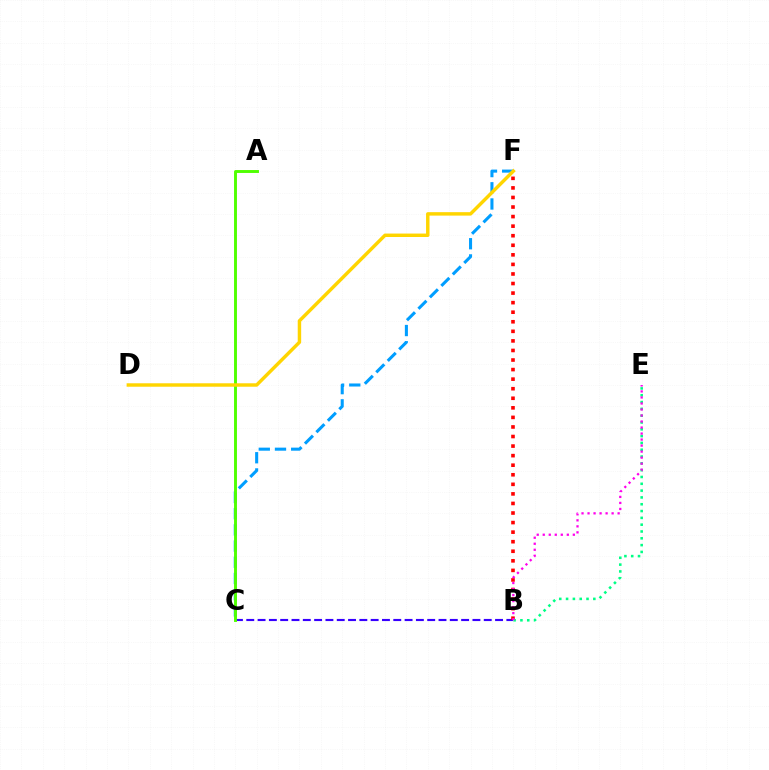{('B', 'C'): [{'color': '#3700ff', 'line_style': 'dashed', 'thickness': 1.54}], ('C', 'F'): [{'color': '#009eff', 'line_style': 'dashed', 'thickness': 2.2}], ('B', 'F'): [{'color': '#ff0000', 'line_style': 'dotted', 'thickness': 2.6}], ('B', 'E'): [{'color': '#00ff86', 'line_style': 'dotted', 'thickness': 1.85}, {'color': '#ff00ed', 'line_style': 'dotted', 'thickness': 1.64}], ('A', 'C'): [{'color': '#4fff00', 'line_style': 'solid', 'thickness': 2.1}], ('D', 'F'): [{'color': '#ffd500', 'line_style': 'solid', 'thickness': 2.48}]}